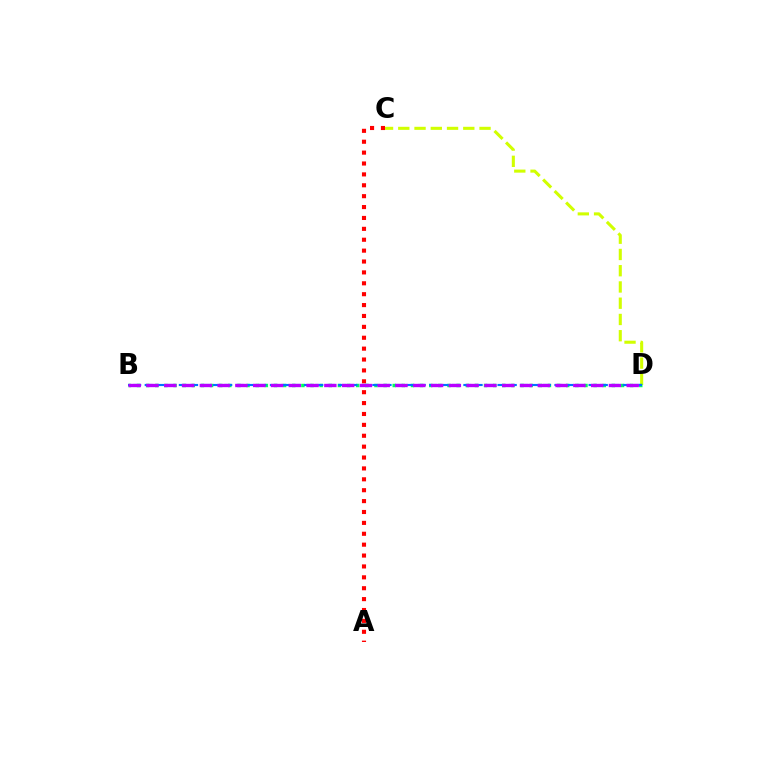{('A', 'C'): [{'color': '#ff0000', 'line_style': 'dotted', 'thickness': 2.96}], ('C', 'D'): [{'color': '#d1ff00', 'line_style': 'dashed', 'thickness': 2.21}], ('B', 'D'): [{'color': '#00ff5c', 'line_style': 'dotted', 'thickness': 2.48}, {'color': '#0074ff', 'line_style': 'dashed', 'thickness': 1.55}, {'color': '#b900ff', 'line_style': 'dashed', 'thickness': 2.42}]}